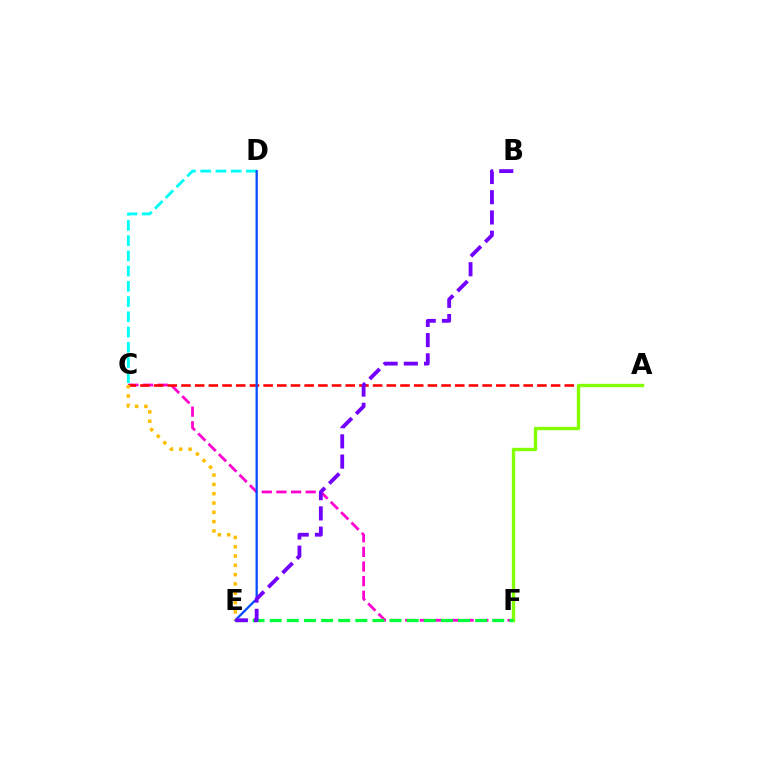{('C', 'D'): [{'color': '#00fff6', 'line_style': 'dashed', 'thickness': 2.07}], ('C', 'F'): [{'color': '#ff00cf', 'line_style': 'dashed', 'thickness': 1.99}], ('A', 'C'): [{'color': '#ff0000', 'line_style': 'dashed', 'thickness': 1.86}], ('D', 'E'): [{'color': '#004bff', 'line_style': 'solid', 'thickness': 1.63}], ('A', 'F'): [{'color': '#84ff00', 'line_style': 'solid', 'thickness': 2.41}], ('E', 'F'): [{'color': '#00ff39', 'line_style': 'dashed', 'thickness': 2.33}], ('C', 'E'): [{'color': '#ffbd00', 'line_style': 'dotted', 'thickness': 2.53}], ('B', 'E'): [{'color': '#7200ff', 'line_style': 'dashed', 'thickness': 2.75}]}